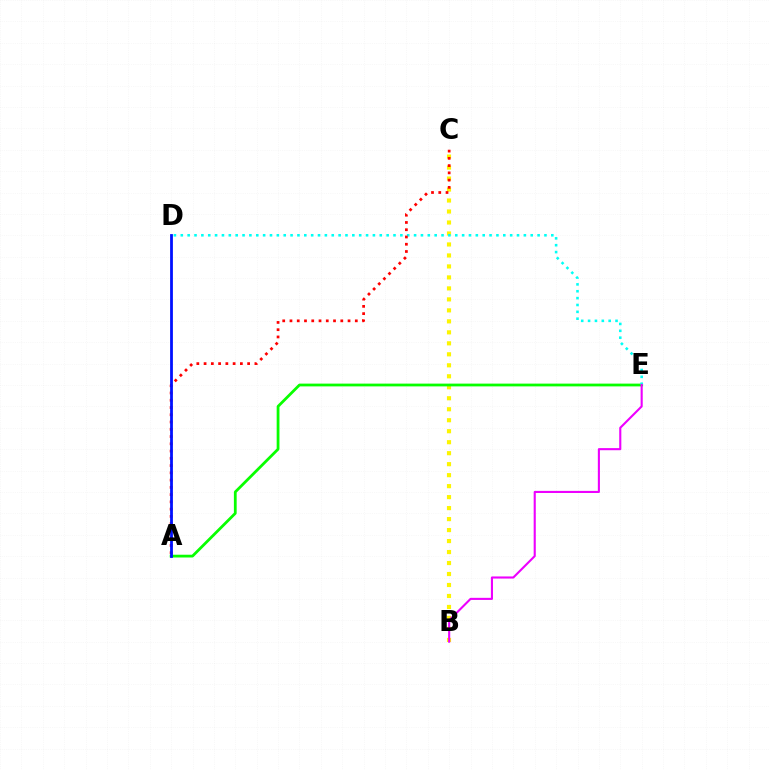{('B', 'C'): [{'color': '#fcf500', 'line_style': 'dotted', 'thickness': 2.98}], ('A', 'E'): [{'color': '#08ff00', 'line_style': 'solid', 'thickness': 2.0}], ('D', 'E'): [{'color': '#00fff6', 'line_style': 'dotted', 'thickness': 1.86}], ('A', 'C'): [{'color': '#ff0000', 'line_style': 'dotted', 'thickness': 1.97}], ('B', 'E'): [{'color': '#ee00ff', 'line_style': 'solid', 'thickness': 1.52}], ('A', 'D'): [{'color': '#0010ff', 'line_style': 'solid', 'thickness': 2.01}]}